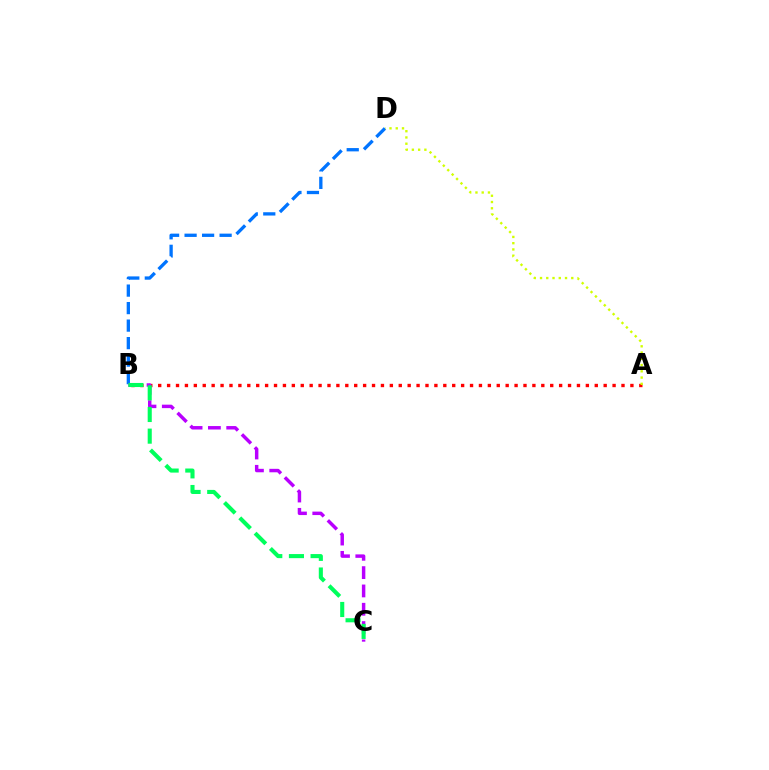{('A', 'B'): [{'color': '#ff0000', 'line_style': 'dotted', 'thickness': 2.42}], ('B', 'D'): [{'color': '#0074ff', 'line_style': 'dashed', 'thickness': 2.38}], ('B', 'C'): [{'color': '#b900ff', 'line_style': 'dashed', 'thickness': 2.49}, {'color': '#00ff5c', 'line_style': 'dashed', 'thickness': 2.94}], ('A', 'D'): [{'color': '#d1ff00', 'line_style': 'dotted', 'thickness': 1.7}]}